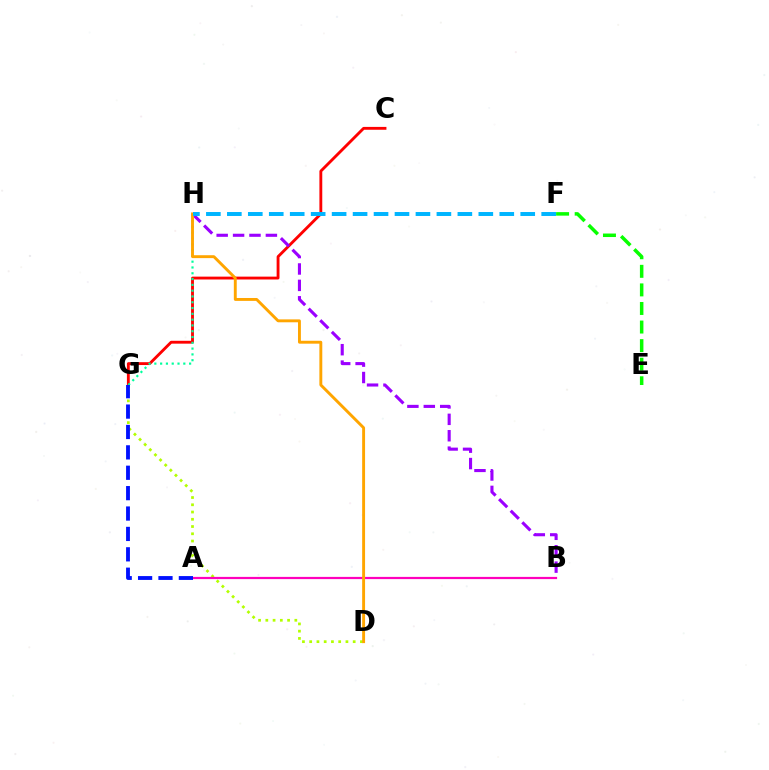{('D', 'G'): [{'color': '#b3ff00', 'line_style': 'dotted', 'thickness': 1.97}], ('C', 'G'): [{'color': '#ff0000', 'line_style': 'solid', 'thickness': 2.06}], ('G', 'H'): [{'color': '#00ff9d', 'line_style': 'dotted', 'thickness': 1.57}], ('B', 'H'): [{'color': '#9b00ff', 'line_style': 'dashed', 'thickness': 2.23}], ('A', 'B'): [{'color': '#ff00bd', 'line_style': 'solid', 'thickness': 1.59}], ('D', 'H'): [{'color': '#ffa500', 'line_style': 'solid', 'thickness': 2.09}], ('E', 'F'): [{'color': '#08ff00', 'line_style': 'dashed', 'thickness': 2.52}], ('A', 'G'): [{'color': '#0010ff', 'line_style': 'dashed', 'thickness': 2.77}], ('F', 'H'): [{'color': '#00b5ff', 'line_style': 'dashed', 'thickness': 2.85}]}